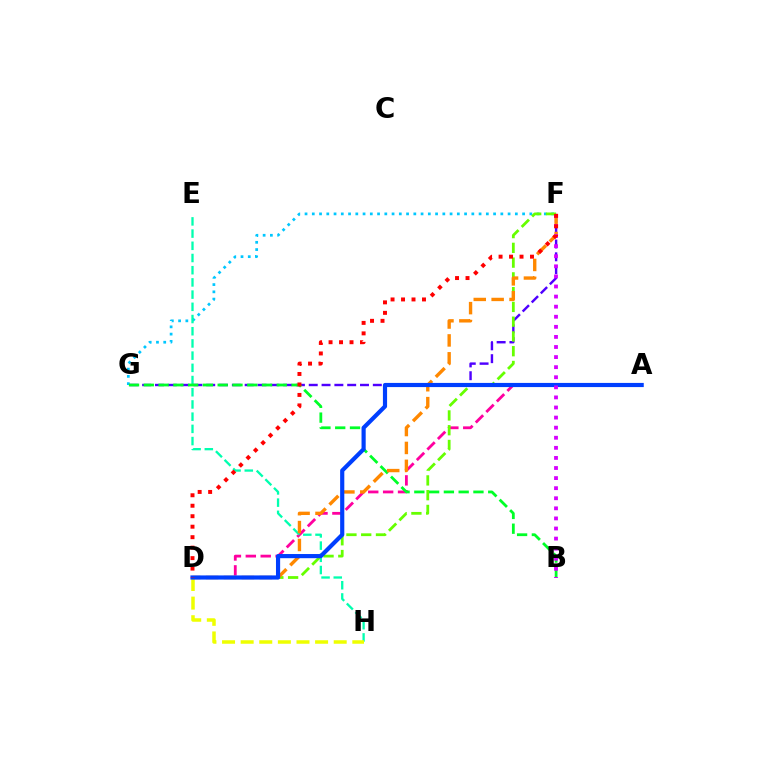{('A', 'D'): [{'color': '#ff00a0', 'line_style': 'dashed', 'thickness': 2.02}, {'color': '#003fff', 'line_style': 'solid', 'thickness': 3.0}], ('F', 'G'): [{'color': '#00c7ff', 'line_style': 'dotted', 'thickness': 1.97}, {'color': '#4f00ff', 'line_style': 'dashed', 'thickness': 1.74}], ('E', 'H'): [{'color': '#00ffaf', 'line_style': 'dashed', 'thickness': 1.66}], ('B', 'G'): [{'color': '#00ff27', 'line_style': 'dashed', 'thickness': 2.01}], ('D', 'F'): [{'color': '#66ff00', 'line_style': 'dashed', 'thickness': 2.01}, {'color': '#ff8800', 'line_style': 'dashed', 'thickness': 2.43}, {'color': '#ff0000', 'line_style': 'dotted', 'thickness': 2.85}], ('D', 'H'): [{'color': '#eeff00', 'line_style': 'dashed', 'thickness': 2.53}], ('B', 'F'): [{'color': '#d600ff', 'line_style': 'dotted', 'thickness': 2.74}]}